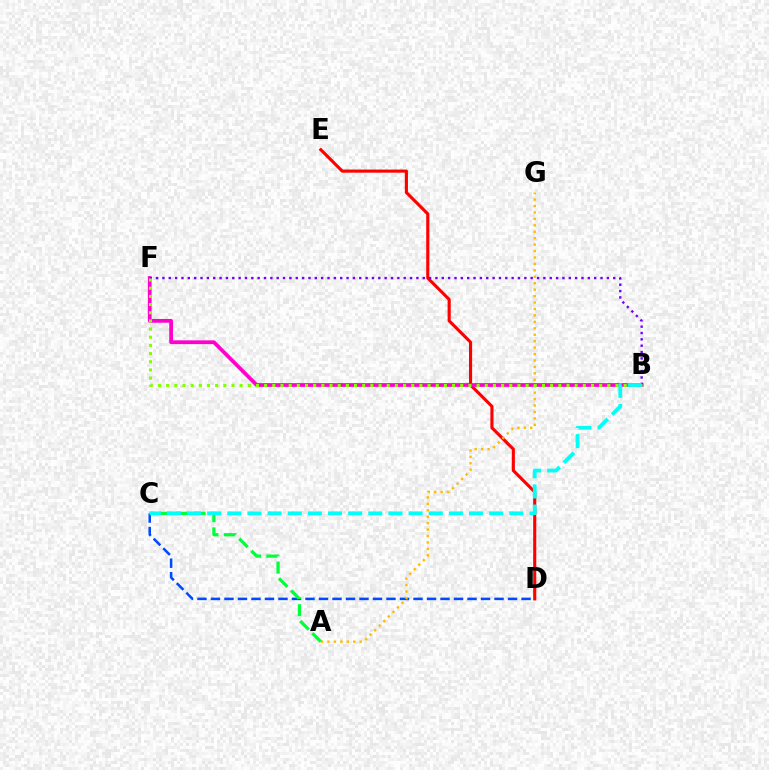{('D', 'E'): [{'color': '#ff0000', 'line_style': 'solid', 'thickness': 2.24}], ('B', 'F'): [{'color': '#ff00cf', 'line_style': 'solid', 'thickness': 2.71}, {'color': '#7200ff', 'line_style': 'dotted', 'thickness': 1.73}, {'color': '#84ff00', 'line_style': 'dotted', 'thickness': 2.22}], ('C', 'D'): [{'color': '#004bff', 'line_style': 'dashed', 'thickness': 1.83}], ('A', 'G'): [{'color': '#ffbd00', 'line_style': 'dotted', 'thickness': 1.75}], ('A', 'C'): [{'color': '#00ff39', 'line_style': 'dashed', 'thickness': 2.33}], ('B', 'C'): [{'color': '#00fff6', 'line_style': 'dashed', 'thickness': 2.74}]}